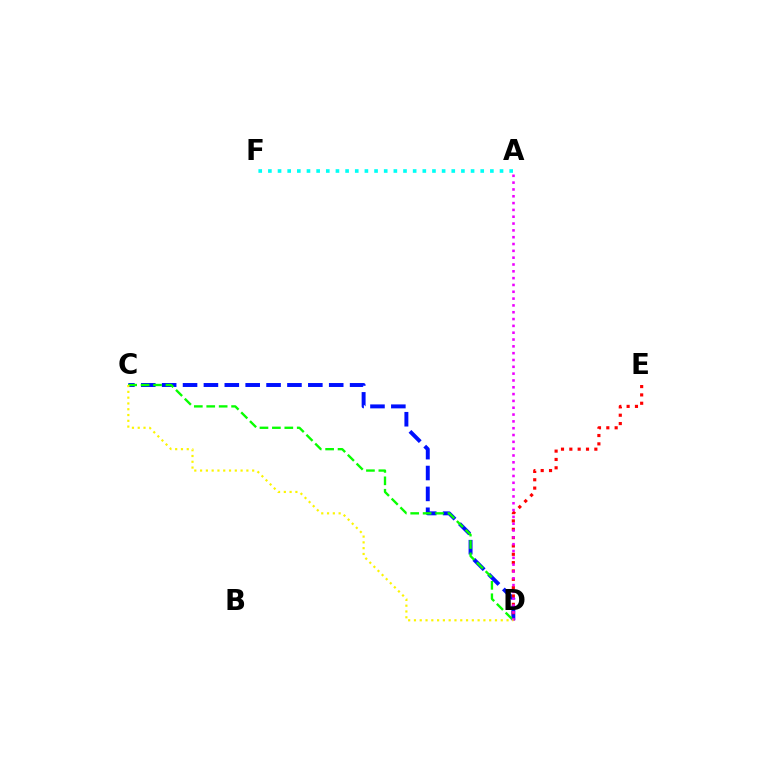{('C', 'D'): [{'color': '#0010ff', 'line_style': 'dashed', 'thickness': 2.84}, {'color': '#08ff00', 'line_style': 'dashed', 'thickness': 1.69}, {'color': '#fcf500', 'line_style': 'dotted', 'thickness': 1.57}], ('A', 'F'): [{'color': '#00fff6', 'line_style': 'dotted', 'thickness': 2.62}], ('D', 'E'): [{'color': '#ff0000', 'line_style': 'dotted', 'thickness': 2.27}], ('A', 'D'): [{'color': '#ee00ff', 'line_style': 'dotted', 'thickness': 1.85}]}